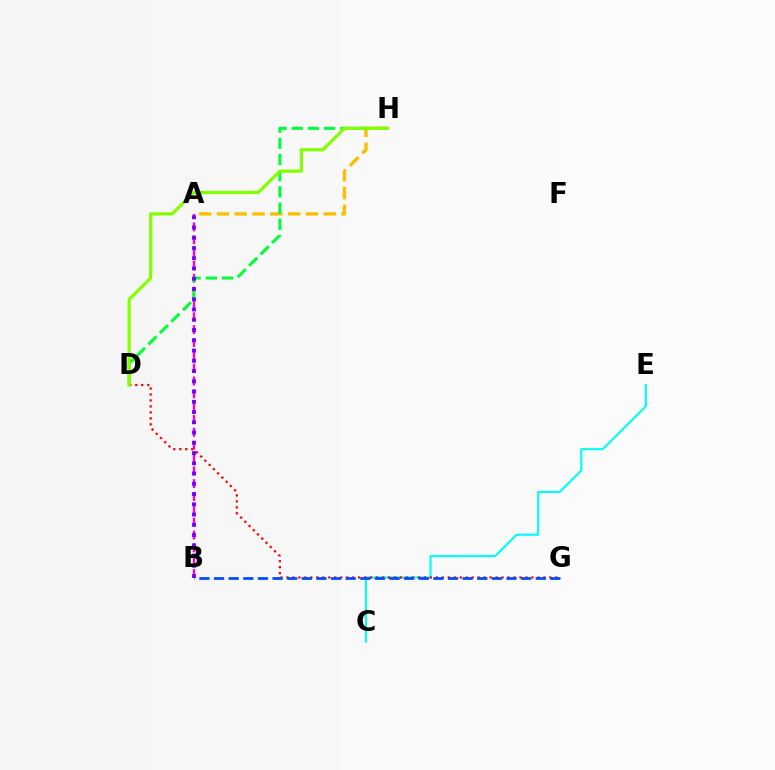{('A', 'B'): [{'color': '#ff00cf', 'line_style': 'dashed', 'thickness': 1.74}, {'color': '#7200ff', 'line_style': 'dotted', 'thickness': 2.79}], ('A', 'H'): [{'color': '#ffbd00', 'line_style': 'dashed', 'thickness': 2.42}], ('C', 'E'): [{'color': '#00fff6', 'line_style': 'solid', 'thickness': 1.55}], ('D', 'H'): [{'color': '#00ff39', 'line_style': 'dashed', 'thickness': 2.2}, {'color': '#84ff00', 'line_style': 'solid', 'thickness': 2.31}], ('D', 'G'): [{'color': '#ff0000', 'line_style': 'dotted', 'thickness': 1.62}], ('B', 'G'): [{'color': '#004bff', 'line_style': 'dashed', 'thickness': 1.99}]}